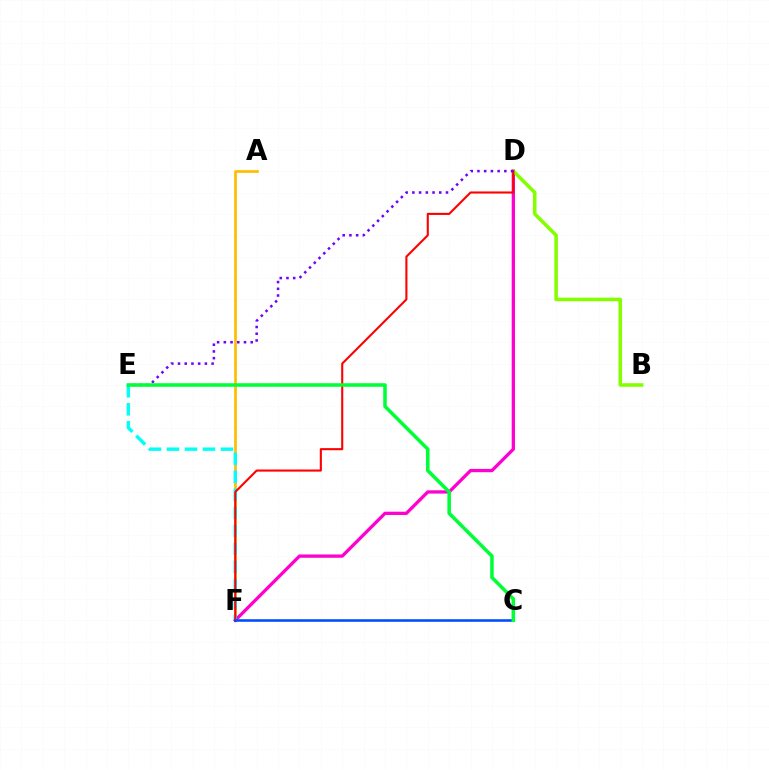{('A', 'F'): [{'color': '#ffbd00', 'line_style': 'solid', 'thickness': 1.94}], ('D', 'F'): [{'color': '#ff00cf', 'line_style': 'solid', 'thickness': 2.36}, {'color': '#ff0000', 'line_style': 'solid', 'thickness': 1.51}], ('B', 'D'): [{'color': '#84ff00', 'line_style': 'solid', 'thickness': 2.56}], ('E', 'F'): [{'color': '#00fff6', 'line_style': 'dashed', 'thickness': 2.44}], ('D', 'E'): [{'color': '#7200ff', 'line_style': 'dotted', 'thickness': 1.83}], ('C', 'F'): [{'color': '#004bff', 'line_style': 'solid', 'thickness': 1.85}], ('C', 'E'): [{'color': '#00ff39', 'line_style': 'solid', 'thickness': 2.55}]}